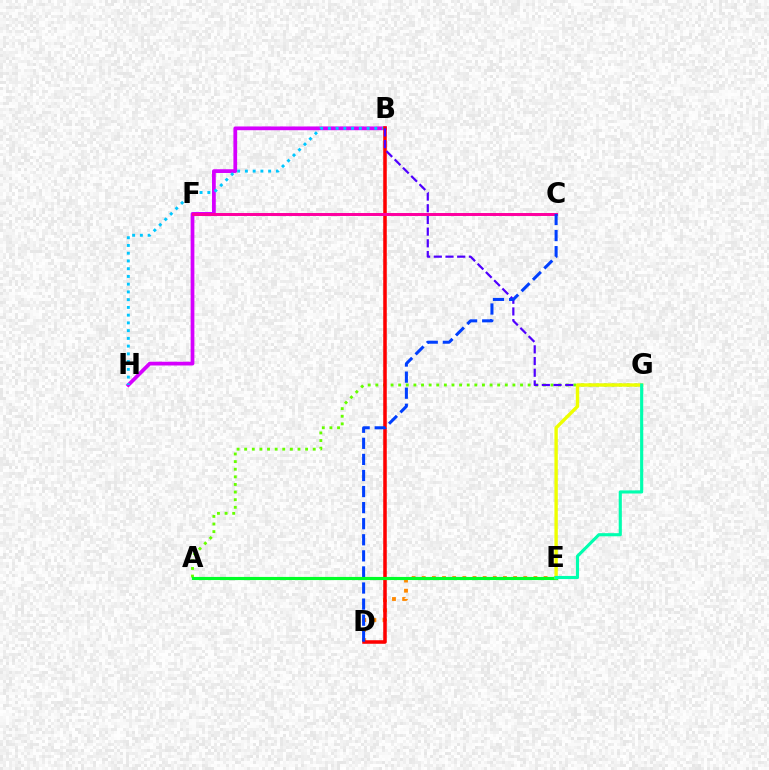{('D', 'E'): [{'color': '#ff8800', 'line_style': 'dotted', 'thickness': 2.76}], ('B', 'H'): [{'color': '#d600ff', 'line_style': 'solid', 'thickness': 2.7}, {'color': '#00c7ff', 'line_style': 'dotted', 'thickness': 2.1}], ('A', 'G'): [{'color': '#66ff00', 'line_style': 'dotted', 'thickness': 2.07}], ('B', 'D'): [{'color': '#ff0000', 'line_style': 'solid', 'thickness': 2.55}], ('B', 'G'): [{'color': '#4f00ff', 'line_style': 'dashed', 'thickness': 1.59}], ('C', 'F'): [{'color': '#ff00a0', 'line_style': 'solid', 'thickness': 2.14}], ('C', 'D'): [{'color': '#003fff', 'line_style': 'dashed', 'thickness': 2.18}], ('A', 'E'): [{'color': '#00ff27', 'line_style': 'solid', 'thickness': 2.26}], ('E', 'G'): [{'color': '#eeff00', 'line_style': 'solid', 'thickness': 2.44}, {'color': '#00ffaf', 'line_style': 'solid', 'thickness': 2.25}]}